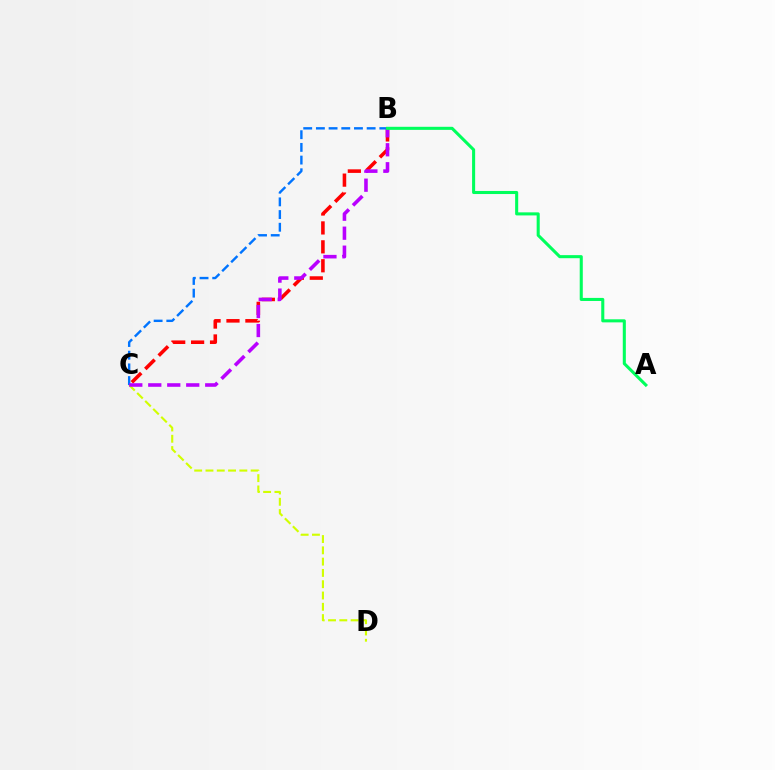{('C', 'D'): [{'color': '#d1ff00', 'line_style': 'dashed', 'thickness': 1.53}], ('B', 'C'): [{'color': '#ff0000', 'line_style': 'dashed', 'thickness': 2.57}, {'color': '#0074ff', 'line_style': 'dashed', 'thickness': 1.72}, {'color': '#b900ff', 'line_style': 'dashed', 'thickness': 2.58}], ('A', 'B'): [{'color': '#00ff5c', 'line_style': 'solid', 'thickness': 2.21}]}